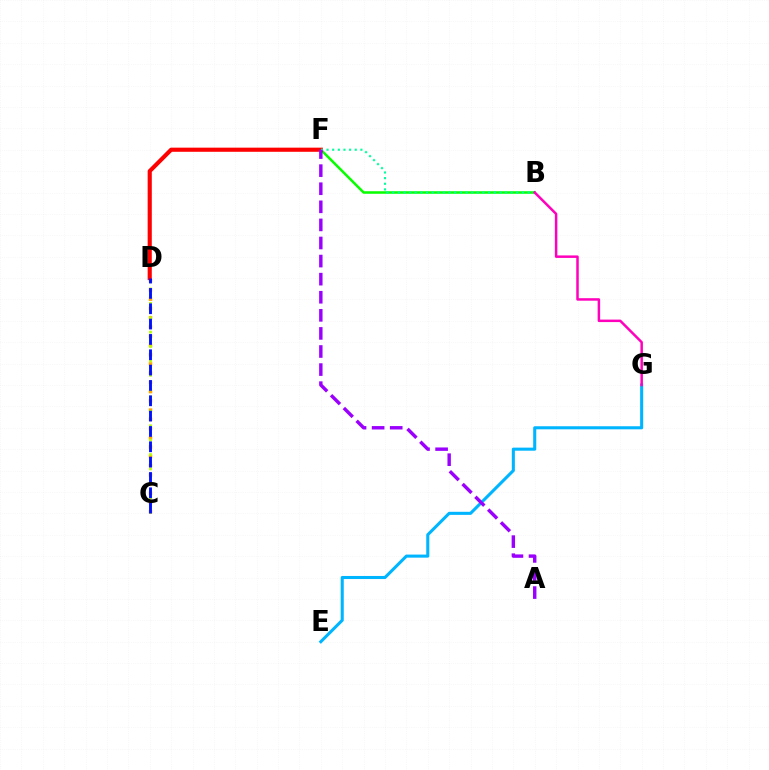{('B', 'F'): [{'color': '#08ff00', 'line_style': 'solid', 'thickness': 1.83}, {'color': '#00ff9d', 'line_style': 'dotted', 'thickness': 1.53}], ('C', 'D'): [{'color': '#ffa500', 'line_style': 'dotted', 'thickness': 2.51}, {'color': '#b3ff00', 'line_style': 'dotted', 'thickness': 1.96}, {'color': '#0010ff', 'line_style': 'dashed', 'thickness': 2.08}], ('D', 'F'): [{'color': '#ff0000', 'line_style': 'solid', 'thickness': 2.97}], ('E', 'G'): [{'color': '#00b5ff', 'line_style': 'solid', 'thickness': 2.21}], ('B', 'G'): [{'color': '#ff00bd', 'line_style': 'solid', 'thickness': 1.8}], ('A', 'F'): [{'color': '#9b00ff', 'line_style': 'dashed', 'thickness': 2.46}]}